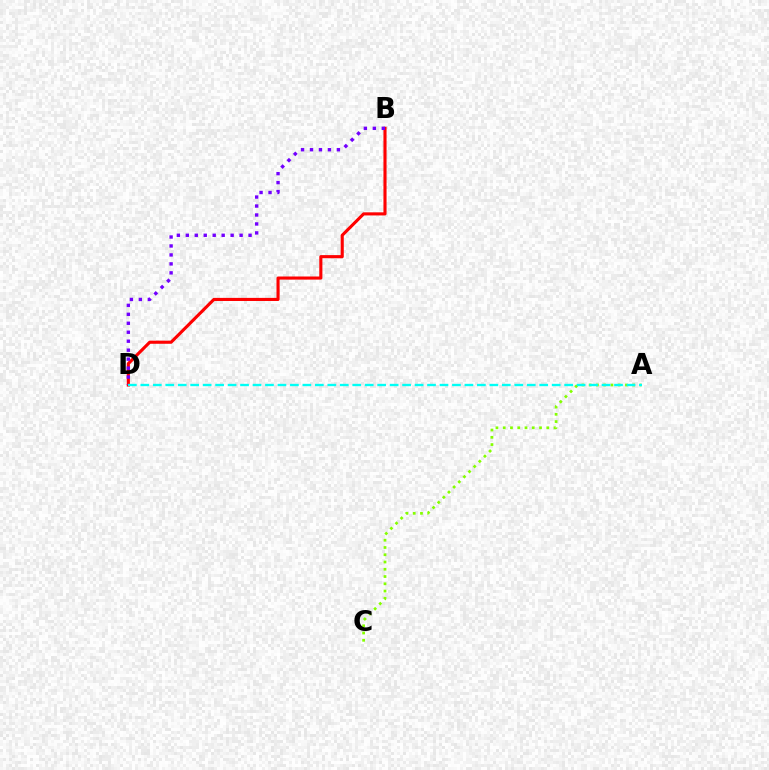{('A', 'C'): [{'color': '#84ff00', 'line_style': 'dotted', 'thickness': 1.97}], ('B', 'D'): [{'color': '#ff0000', 'line_style': 'solid', 'thickness': 2.24}, {'color': '#7200ff', 'line_style': 'dotted', 'thickness': 2.44}], ('A', 'D'): [{'color': '#00fff6', 'line_style': 'dashed', 'thickness': 1.69}]}